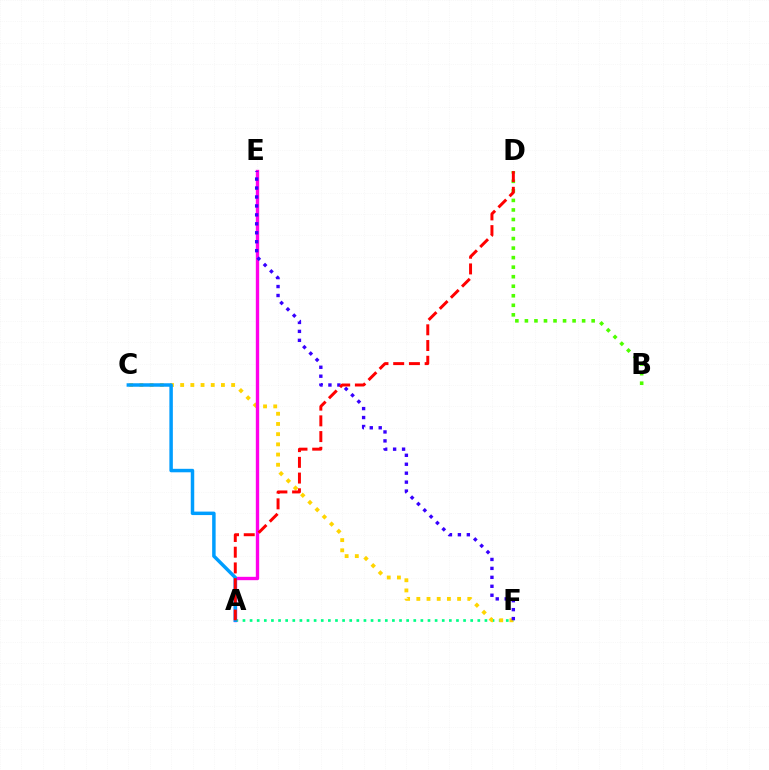{('B', 'D'): [{'color': '#4fff00', 'line_style': 'dotted', 'thickness': 2.59}], ('A', 'F'): [{'color': '#00ff86', 'line_style': 'dotted', 'thickness': 1.93}], ('C', 'F'): [{'color': '#ffd500', 'line_style': 'dotted', 'thickness': 2.77}], ('A', 'E'): [{'color': '#ff00ed', 'line_style': 'solid', 'thickness': 2.42}], ('E', 'F'): [{'color': '#3700ff', 'line_style': 'dotted', 'thickness': 2.43}], ('A', 'C'): [{'color': '#009eff', 'line_style': 'solid', 'thickness': 2.5}], ('A', 'D'): [{'color': '#ff0000', 'line_style': 'dashed', 'thickness': 2.14}]}